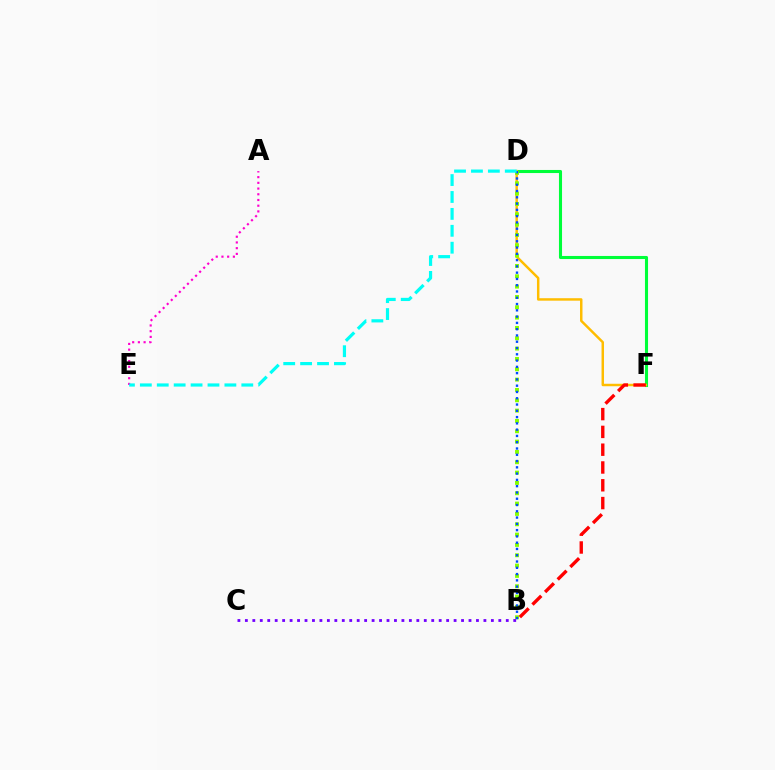{('D', 'F'): [{'color': '#00ff39', 'line_style': 'solid', 'thickness': 2.22}, {'color': '#ffbd00', 'line_style': 'solid', 'thickness': 1.78}], ('B', 'D'): [{'color': '#84ff00', 'line_style': 'dotted', 'thickness': 2.81}, {'color': '#004bff', 'line_style': 'dotted', 'thickness': 1.71}], ('A', 'E'): [{'color': '#ff00cf', 'line_style': 'dotted', 'thickness': 1.55}], ('B', 'C'): [{'color': '#7200ff', 'line_style': 'dotted', 'thickness': 2.03}], ('B', 'F'): [{'color': '#ff0000', 'line_style': 'dashed', 'thickness': 2.42}], ('D', 'E'): [{'color': '#00fff6', 'line_style': 'dashed', 'thickness': 2.3}]}